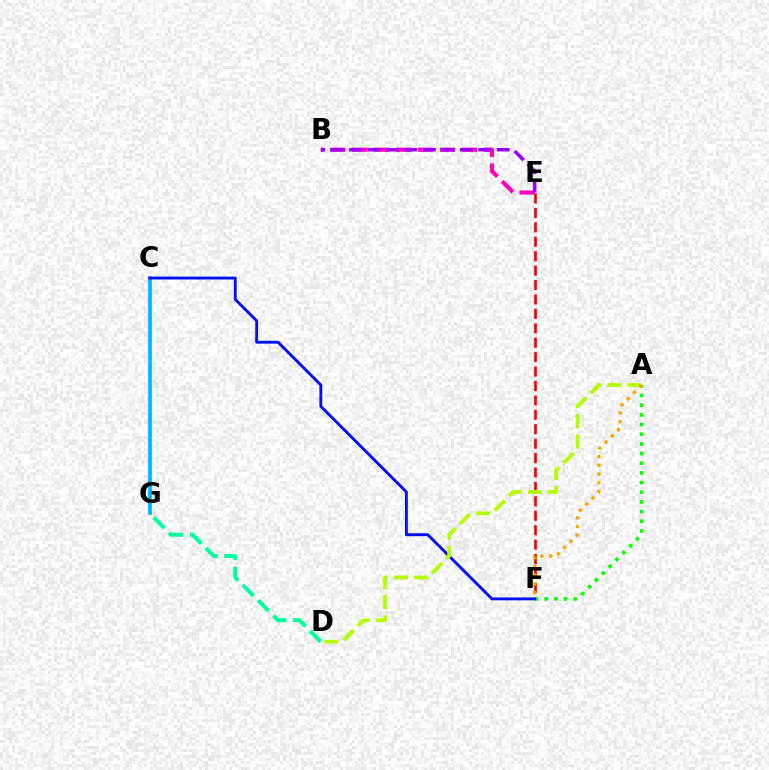{('E', 'F'): [{'color': '#ff0000', 'line_style': 'dashed', 'thickness': 1.96}], ('C', 'G'): [{'color': '#00b5ff', 'line_style': 'solid', 'thickness': 2.66}], ('B', 'E'): [{'color': '#ff00bd', 'line_style': 'dashed', 'thickness': 2.98}, {'color': '#9b00ff', 'line_style': 'dashed', 'thickness': 2.51}], ('A', 'F'): [{'color': '#08ff00', 'line_style': 'dotted', 'thickness': 2.63}, {'color': '#ffa500', 'line_style': 'dotted', 'thickness': 2.38}], ('C', 'F'): [{'color': '#0010ff', 'line_style': 'solid', 'thickness': 2.06}], ('A', 'D'): [{'color': '#b3ff00', 'line_style': 'dashed', 'thickness': 2.75}], ('D', 'G'): [{'color': '#00ff9d', 'line_style': 'dashed', 'thickness': 2.93}]}